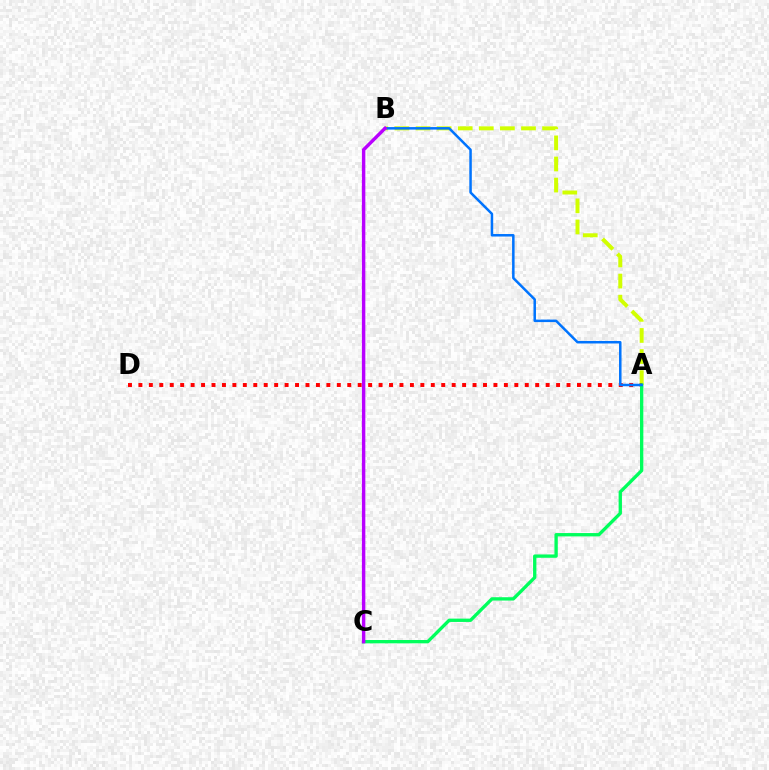{('A', 'B'): [{'color': '#d1ff00', 'line_style': 'dashed', 'thickness': 2.87}, {'color': '#0074ff', 'line_style': 'solid', 'thickness': 1.81}], ('A', 'D'): [{'color': '#ff0000', 'line_style': 'dotted', 'thickness': 2.84}], ('A', 'C'): [{'color': '#00ff5c', 'line_style': 'solid', 'thickness': 2.4}], ('B', 'C'): [{'color': '#b900ff', 'line_style': 'solid', 'thickness': 2.47}]}